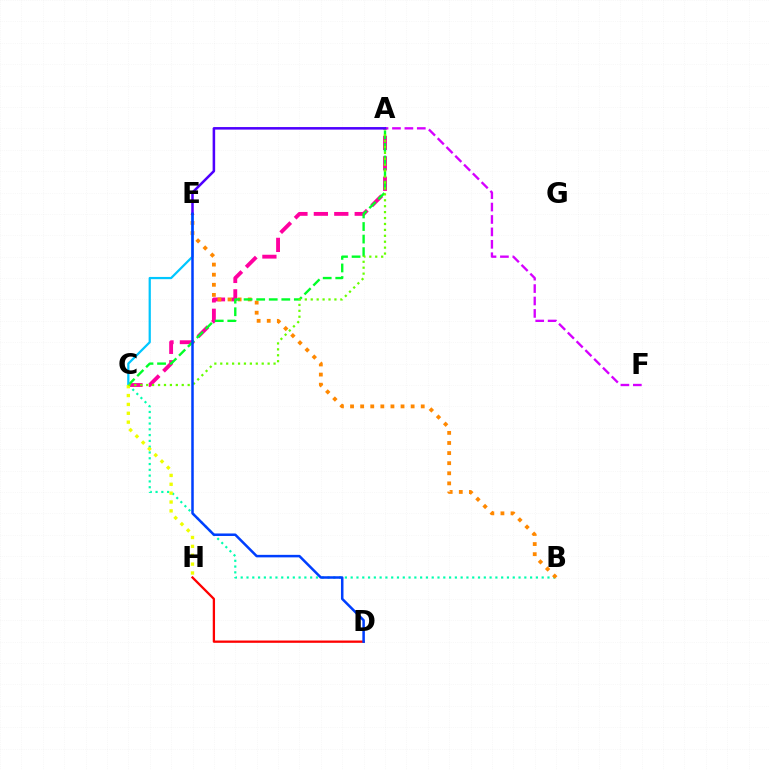{('B', 'C'): [{'color': '#00ffaf', 'line_style': 'dotted', 'thickness': 1.57}], ('A', 'C'): [{'color': '#ff00a0', 'line_style': 'dashed', 'thickness': 2.77}, {'color': '#00ff27', 'line_style': 'dashed', 'thickness': 1.71}, {'color': '#66ff00', 'line_style': 'dotted', 'thickness': 1.61}], ('A', 'F'): [{'color': '#d600ff', 'line_style': 'dashed', 'thickness': 1.69}], ('B', 'E'): [{'color': '#ff8800', 'line_style': 'dotted', 'thickness': 2.74}], ('D', 'H'): [{'color': '#ff0000', 'line_style': 'solid', 'thickness': 1.65}], ('C', 'E'): [{'color': '#00c7ff', 'line_style': 'solid', 'thickness': 1.61}], ('C', 'H'): [{'color': '#eeff00', 'line_style': 'dotted', 'thickness': 2.41}], ('A', 'E'): [{'color': '#4f00ff', 'line_style': 'solid', 'thickness': 1.83}], ('D', 'E'): [{'color': '#003fff', 'line_style': 'solid', 'thickness': 1.81}]}